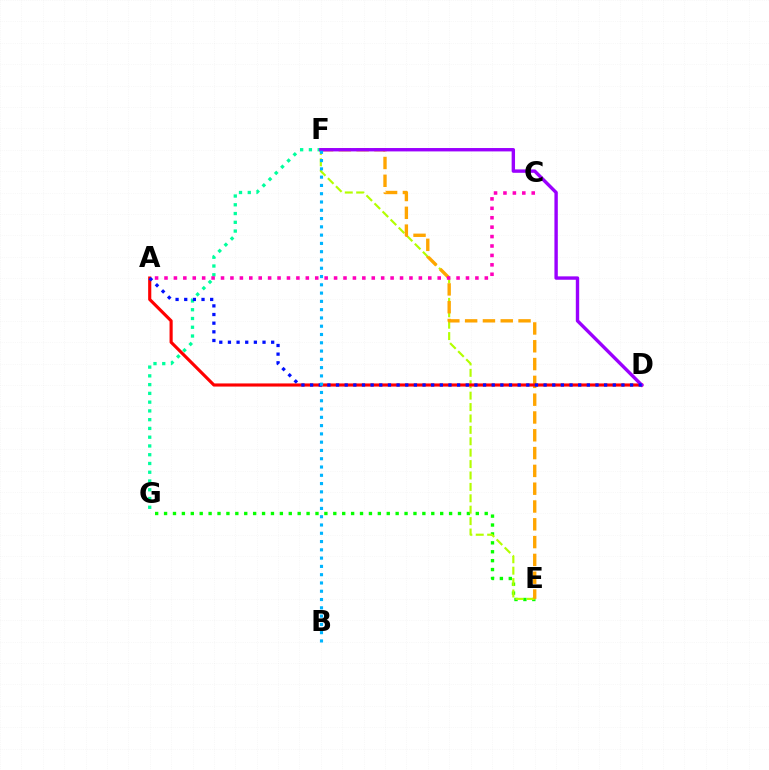{('E', 'G'): [{'color': '#08ff00', 'line_style': 'dotted', 'thickness': 2.42}], ('E', 'F'): [{'color': '#b3ff00', 'line_style': 'dashed', 'thickness': 1.55}, {'color': '#ffa500', 'line_style': 'dashed', 'thickness': 2.42}], ('A', 'D'): [{'color': '#ff0000', 'line_style': 'solid', 'thickness': 2.26}, {'color': '#0010ff', 'line_style': 'dotted', 'thickness': 2.35}], ('F', 'G'): [{'color': '#00ff9d', 'line_style': 'dotted', 'thickness': 2.38}], ('A', 'C'): [{'color': '#ff00bd', 'line_style': 'dotted', 'thickness': 2.56}], ('D', 'F'): [{'color': '#9b00ff', 'line_style': 'solid', 'thickness': 2.44}], ('B', 'F'): [{'color': '#00b5ff', 'line_style': 'dotted', 'thickness': 2.25}]}